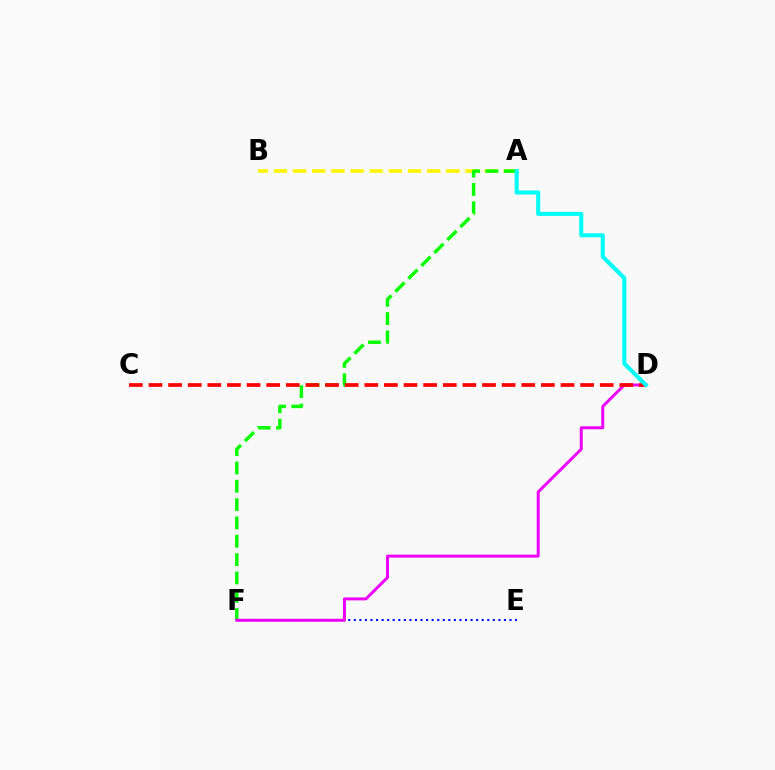{('A', 'B'): [{'color': '#fcf500', 'line_style': 'dashed', 'thickness': 2.6}], ('E', 'F'): [{'color': '#0010ff', 'line_style': 'dotted', 'thickness': 1.51}], ('A', 'F'): [{'color': '#08ff00', 'line_style': 'dashed', 'thickness': 2.49}], ('D', 'F'): [{'color': '#ee00ff', 'line_style': 'solid', 'thickness': 2.13}], ('C', 'D'): [{'color': '#ff0000', 'line_style': 'dashed', 'thickness': 2.67}], ('A', 'D'): [{'color': '#00fff6', 'line_style': 'solid', 'thickness': 2.94}]}